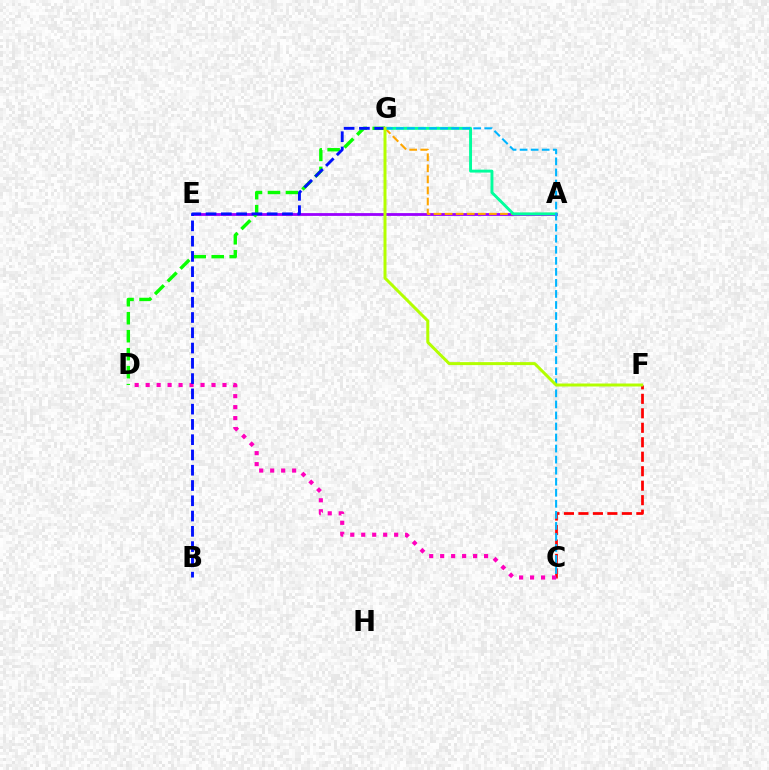{('A', 'E'): [{'color': '#9b00ff', 'line_style': 'solid', 'thickness': 2.01}], ('A', 'G'): [{'color': '#ffa500', 'line_style': 'dashed', 'thickness': 1.5}, {'color': '#00ff9d', 'line_style': 'solid', 'thickness': 2.1}], ('C', 'F'): [{'color': '#ff0000', 'line_style': 'dashed', 'thickness': 1.97}], ('C', 'D'): [{'color': '#ff00bd', 'line_style': 'dotted', 'thickness': 2.98}], ('D', 'G'): [{'color': '#08ff00', 'line_style': 'dashed', 'thickness': 2.44}], ('C', 'G'): [{'color': '#00b5ff', 'line_style': 'dashed', 'thickness': 1.5}], ('B', 'G'): [{'color': '#0010ff', 'line_style': 'dashed', 'thickness': 2.07}], ('F', 'G'): [{'color': '#b3ff00', 'line_style': 'solid', 'thickness': 2.15}]}